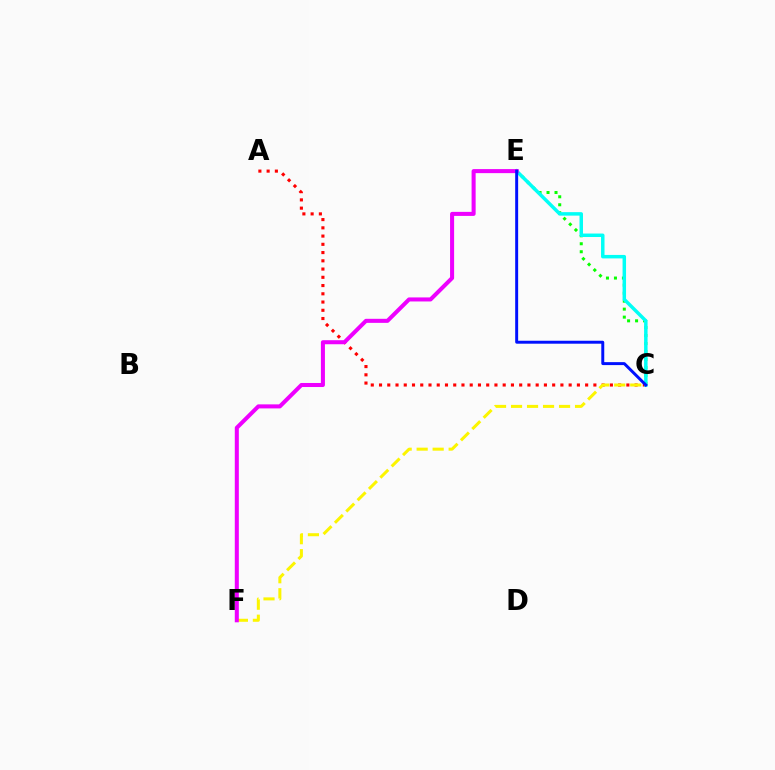{('A', 'C'): [{'color': '#ff0000', 'line_style': 'dotted', 'thickness': 2.24}], ('C', 'E'): [{'color': '#08ff00', 'line_style': 'dotted', 'thickness': 2.17}, {'color': '#00fff6', 'line_style': 'solid', 'thickness': 2.5}, {'color': '#0010ff', 'line_style': 'solid', 'thickness': 2.13}], ('C', 'F'): [{'color': '#fcf500', 'line_style': 'dashed', 'thickness': 2.17}], ('E', 'F'): [{'color': '#ee00ff', 'line_style': 'solid', 'thickness': 2.91}]}